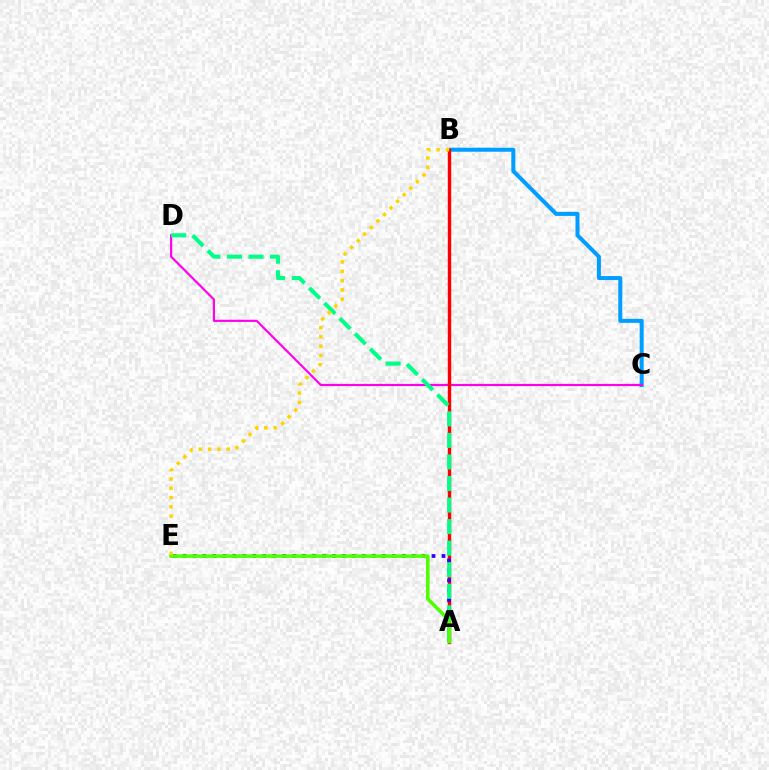{('B', 'C'): [{'color': '#009eff', 'line_style': 'solid', 'thickness': 2.89}], ('C', 'D'): [{'color': '#ff00ed', 'line_style': 'solid', 'thickness': 1.56}], ('A', 'B'): [{'color': '#ff0000', 'line_style': 'solid', 'thickness': 2.45}], ('A', 'E'): [{'color': '#3700ff', 'line_style': 'dotted', 'thickness': 2.71}, {'color': '#4fff00', 'line_style': 'solid', 'thickness': 2.56}], ('A', 'D'): [{'color': '#00ff86', 'line_style': 'dashed', 'thickness': 2.93}], ('B', 'E'): [{'color': '#ffd500', 'line_style': 'dotted', 'thickness': 2.53}]}